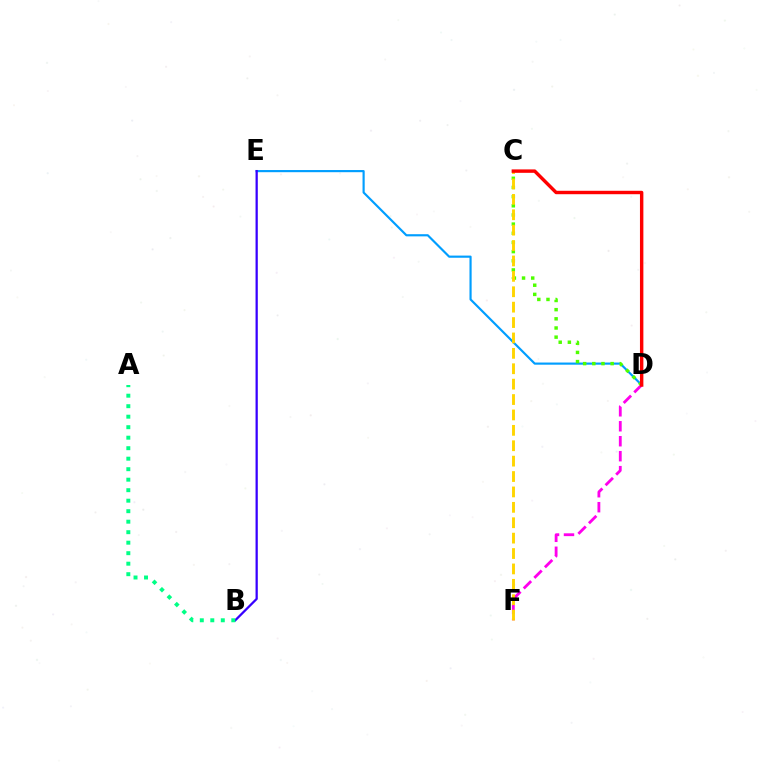{('D', 'E'): [{'color': '#009eff', 'line_style': 'solid', 'thickness': 1.56}], ('D', 'F'): [{'color': '#ff00ed', 'line_style': 'dashed', 'thickness': 2.03}], ('C', 'D'): [{'color': '#4fff00', 'line_style': 'dotted', 'thickness': 2.49}, {'color': '#ff0000', 'line_style': 'solid', 'thickness': 2.46}], ('B', 'E'): [{'color': '#3700ff', 'line_style': 'solid', 'thickness': 1.63}], ('A', 'B'): [{'color': '#00ff86', 'line_style': 'dotted', 'thickness': 2.85}], ('C', 'F'): [{'color': '#ffd500', 'line_style': 'dashed', 'thickness': 2.09}]}